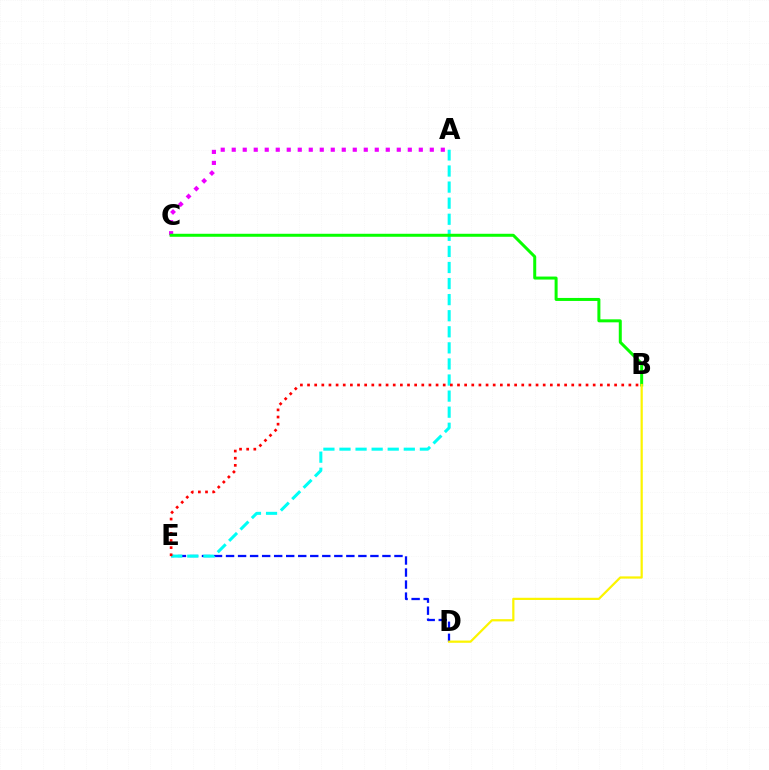{('D', 'E'): [{'color': '#0010ff', 'line_style': 'dashed', 'thickness': 1.63}], ('A', 'E'): [{'color': '#00fff6', 'line_style': 'dashed', 'thickness': 2.18}], ('A', 'C'): [{'color': '#ee00ff', 'line_style': 'dotted', 'thickness': 2.99}], ('B', 'C'): [{'color': '#08ff00', 'line_style': 'solid', 'thickness': 2.16}], ('B', 'D'): [{'color': '#fcf500', 'line_style': 'solid', 'thickness': 1.6}], ('B', 'E'): [{'color': '#ff0000', 'line_style': 'dotted', 'thickness': 1.94}]}